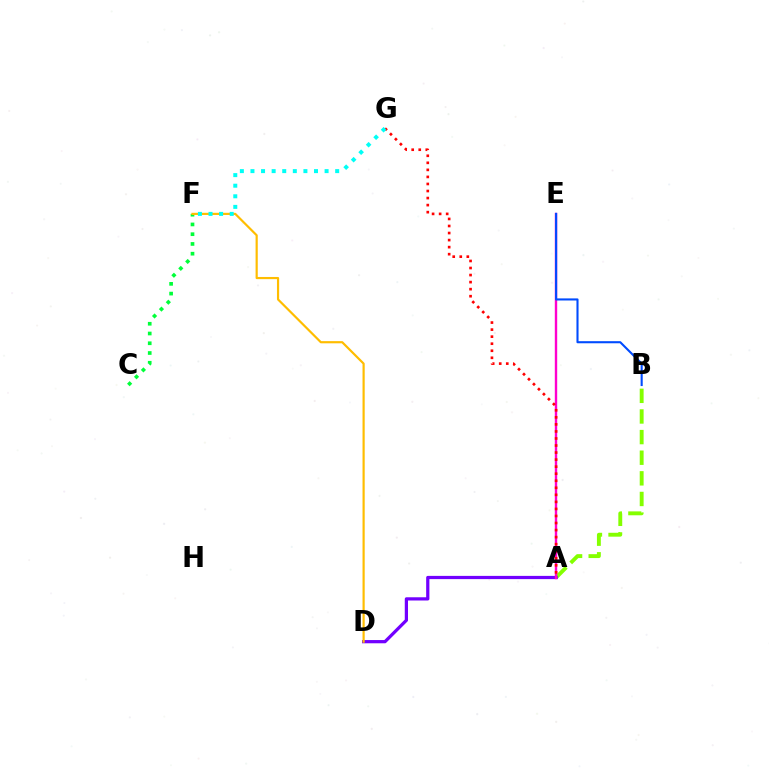{('C', 'F'): [{'color': '#00ff39', 'line_style': 'dotted', 'thickness': 2.65}], ('A', 'B'): [{'color': '#84ff00', 'line_style': 'dashed', 'thickness': 2.8}], ('A', 'D'): [{'color': '#7200ff', 'line_style': 'solid', 'thickness': 2.32}], ('A', 'E'): [{'color': '#ff00cf', 'line_style': 'solid', 'thickness': 1.72}], ('A', 'G'): [{'color': '#ff0000', 'line_style': 'dotted', 'thickness': 1.91}], ('B', 'E'): [{'color': '#004bff', 'line_style': 'solid', 'thickness': 1.51}], ('D', 'F'): [{'color': '#ffbd00', 'line_style': 'solid', 'thickness': 1.57}], ('F', 'G'): [{'color': '#00fff6', 'line_style': 'dotted', 'thickness': 2.88}]}